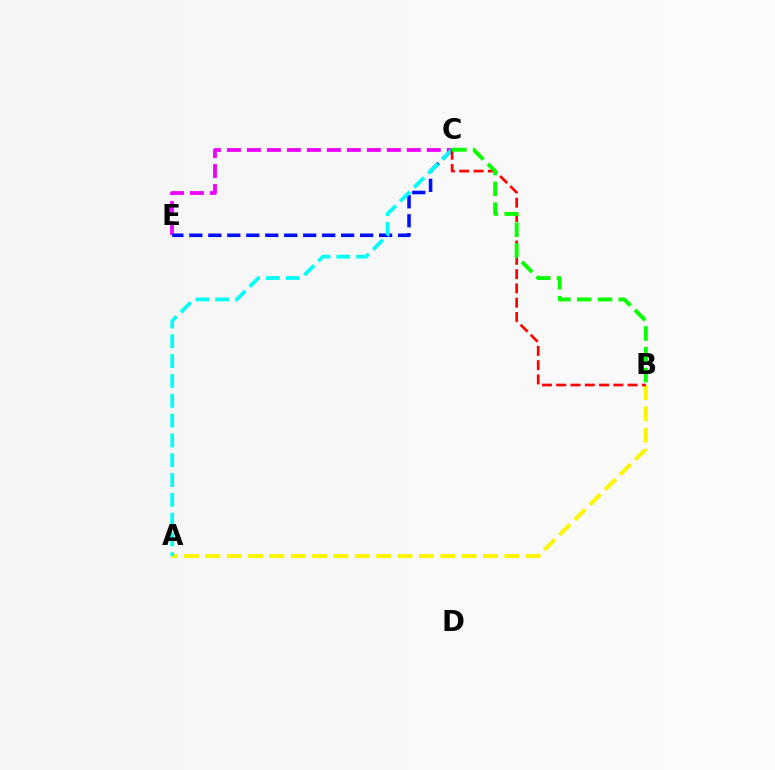{('C', 'E'): [{'color': '#ee00ff', 'line_style': 'dashed', 'thickness': 2.72}, {'color': '#0010ff', 'line_style': 'dashed', 'thickness': 2.58}], ('A', 'B'): [{'color': '#fcf500', 'line_style': 'dashed', 'thickness': 2.9}], ('A', 'C'): [{'color': '#00fff6', 'line_style': 'dashed', 'thickness': 2.69}], ('B', 'C'): [{'color': '#ff0000', 'line_style': 'dashed', 'thickness': 1.94}, {'color': '#08ff00', 'line_style': 'dashed', 'thickness': 2.82}]}